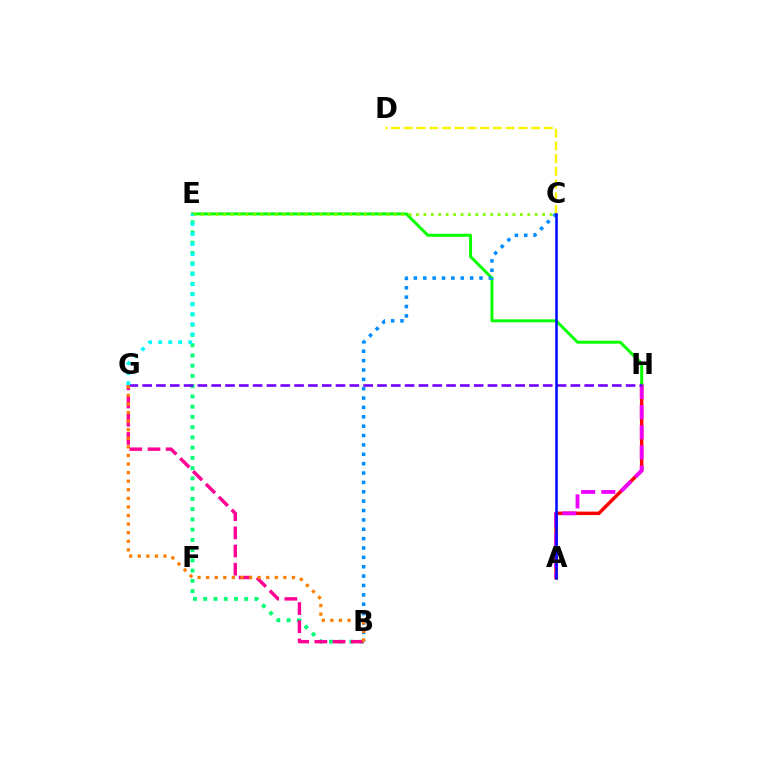{('A', 'H'): [{'color': '#ff0000', 'line_style': 'solid', 'thickness': 2.5}, {'color': '#ee00ff', 'line_style': 'dashed', 'thickness': 2.73}], ('E', 'H'): [{'color': '#08ff00', 'line_style': 'solid', 'thickness': 2.13}], ('B', 'E'): [{'color': '#00ff74', 'line_style': 'dotted', 'thickness': 2.78}], ('B', 'C'): [{'color': '#008cff', 'line_style': 'dotted', 'thickness': 2.55}], ('B', 'G'): [{'color': '#ff0094', 'line_style': 'dashed', 'thickness': 2.47}, {'color': '#ff7c00', 'line_style': 'dotted', 'thickness': 2.33}], ('C', 'D'): [{'color': '#fcf500', 'line_style': 'dashed', 'thickness': 1.73}], ('C', 'E'): [{'color': '#84ff00', 'line_style': 'dotted', 'thickness': 2.02}], ('G', 'H'): [{'color': '#7200ff', 'line_style': 'dashed', 'thickness': 1.88}], ('E', 'G'): [{'color': '#00fff6', 'line_style': 'dotted', 'thickness': 2.73}], ('A', 'C'): [{'color': '#0010ff', 'line_style': 'solid', 'thickness': 1.87}]}